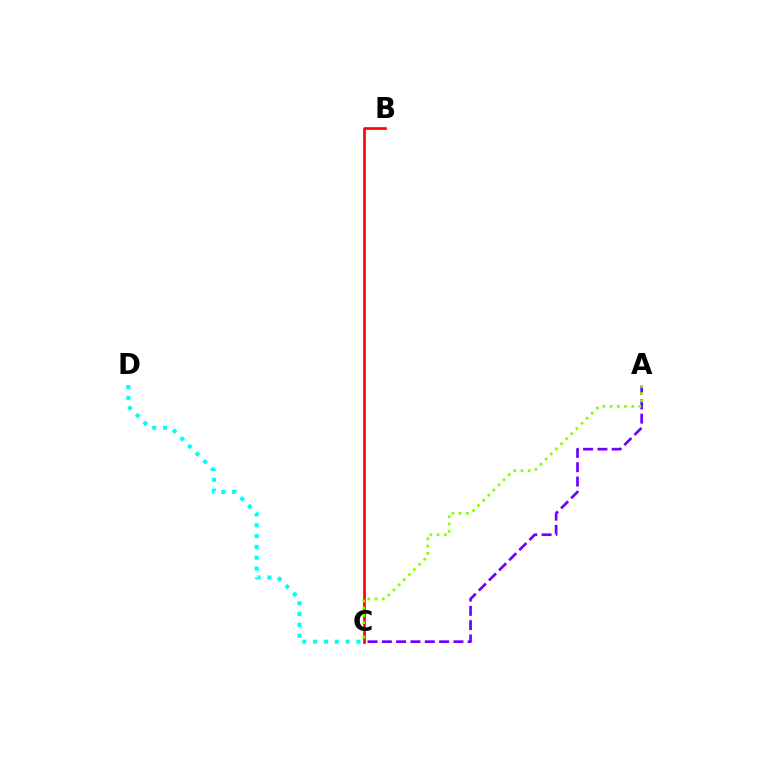{('C', 'D'): [{'color': '#00fff6', 'line_style': 'dotted', 'thickness': 2.94}], ('A', 'C'): [{'color': '#7200ff', 'line_style': 'dashed', 'thickness': 1.95}, {'color': '#84ff00', 'line_style': 'dotted', 'thickness': 1.96}], ('B', 'C'): [{'color': '#ff0000', 'line_style': 'solid', 'thickness': 1.91}]}